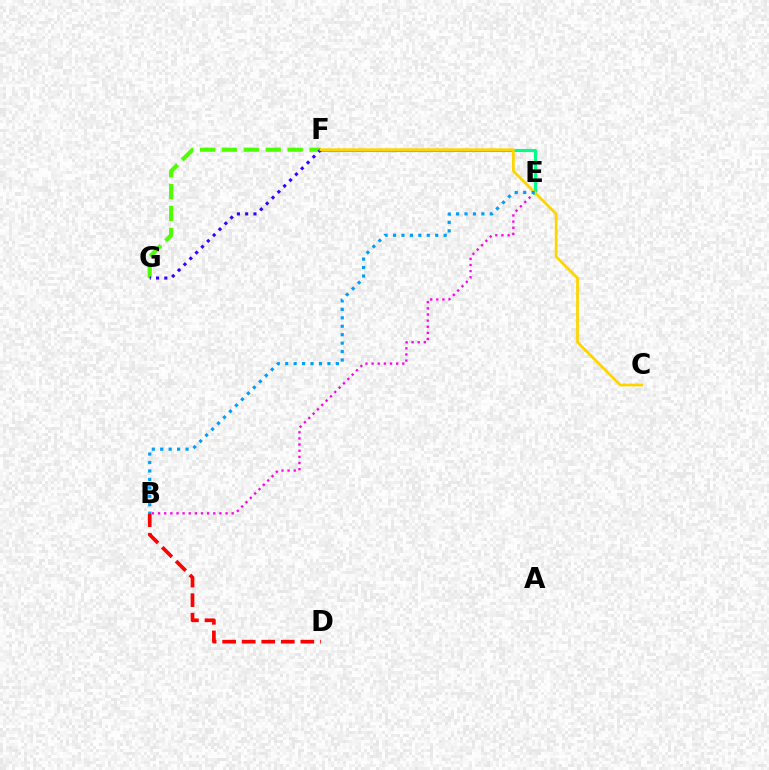{('B', 'E'): [{'color': '#ff00ed', 'line_style': 'dotted', 'thickness': 1.67}, {'color': '#009eff', 'line_style': 'dotted', 'thickness': 2.29}], ('F', 'G'): [{'color': '#4fff00', 'line_style': 'dashed', 'thickness': 2.98}, {'color': '#3700ff', 'line_style': 'dotted', 'thickness': 2.25}], ('E', 'F'): [{'color': '#00ff86', 'line_style': 'solid', 'thickness': 2.22}], ('C', 'F'): [{'color': '#ffd500', 'line_style': 'solid', 'thickness': 1.99}], ('B', 'D'): [{'color': '#ff0000', 'line_style': 'dashed', 'thickness': 2.65}]}